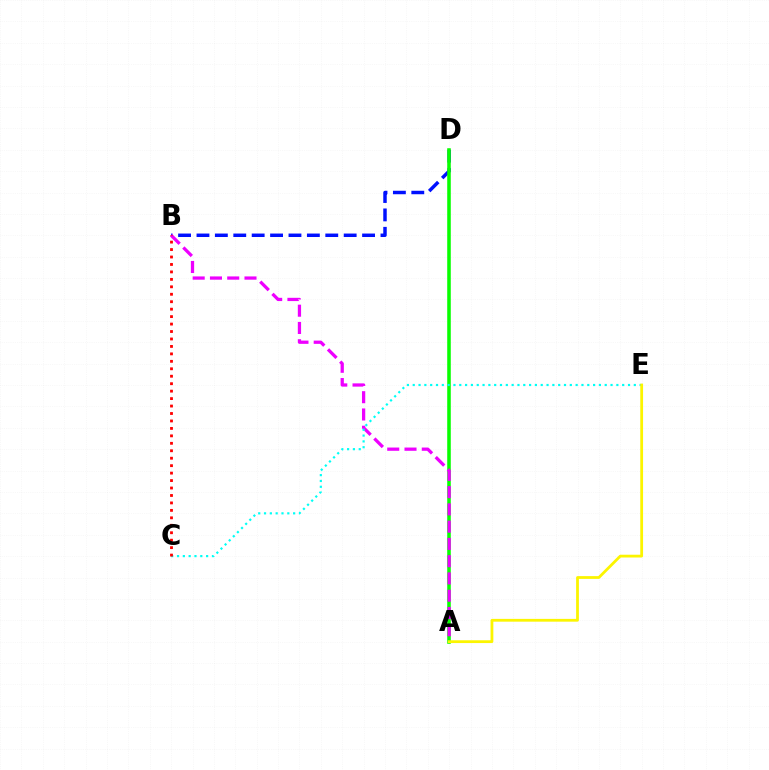{('B', 'D'): [{'color': '#0010ff', 'line_style': 'dashed', 'thickness': 2.5}], ('A', 'D'): [{'color': '#08ff00', 'line_style': 'solid', 'thickness': 2.56}], ('A', 'B'): [{'color': '#ee00ff', 'line_style': 'dashed', 'thickness': 2.35}], ('C', 'E'): [{'color': '#00fff6', 'line_style': 'dotted', 'thickness': 1.58}], ('A', 'E'): [{'color': '#fcf500', 'line_style': 'solid', 'thickness': 2.0}], ('B', 'C'): [{'color': '#ff0000', 'line_style': 'dotted', 'thickness': 2.02}]}